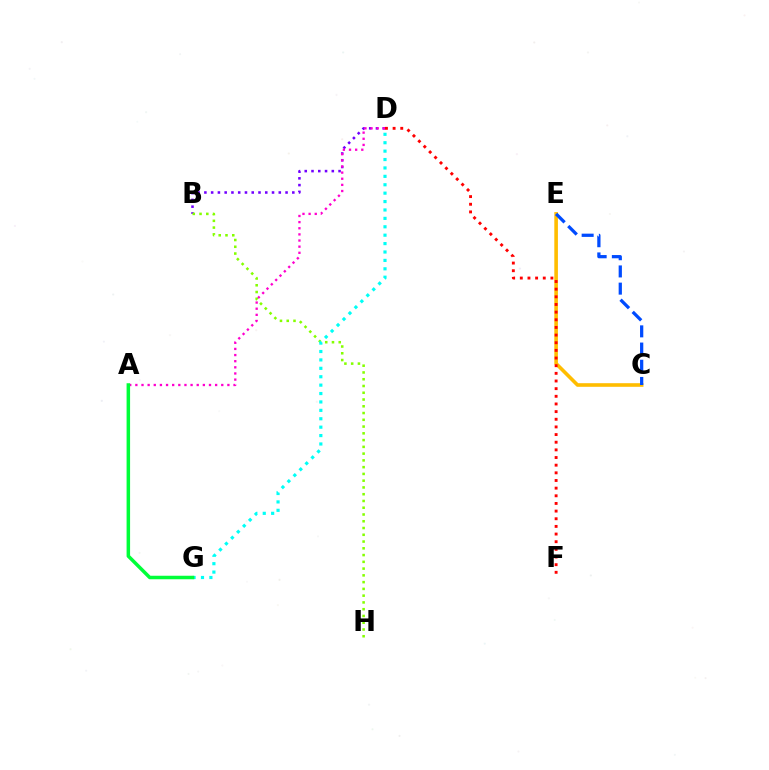{('B', 'D'): [{'color': '#7200ff', 'line_style': 'dotted', 'thickness': 1.84}], ('A', 'D'): [{'color': '#ff00cf', 'line_style': 'dotted', 'thickness': 1.67}], ('B', 'H'): [{'color': '#84ff00', 'line_style': 'dotted', 'thickness': 1.84}], ('C', 'E'): [{'color': '#ffbd00', 'line_style': 'solid', 'thickness': 2.6}, {'color': '#004bff', 'line_style': 'dashed', 'thickness': 2.34}], ('D', 'F'): [{'color': '#ff0000', 'line_style': 'dotted', 'thickness': 2.08}], ('D', 'G'): [{'color': '#00fff6', 'line_style': 'dotted', 'thickness': 2.28}], ('A', 'G'): [{'color': '#00ff39', 'line_style': 'solid', 'thickness': 2.52}]}